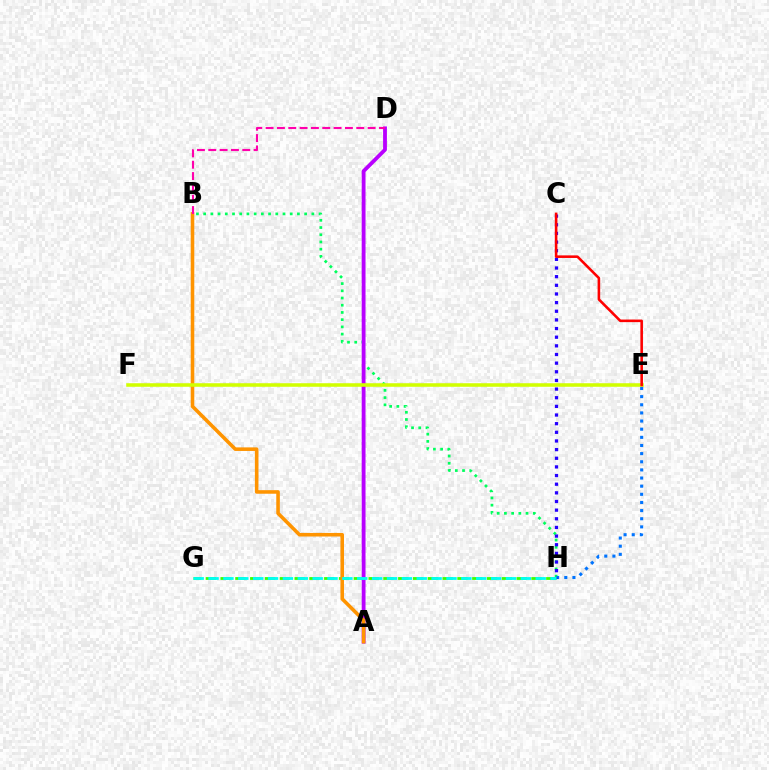{('B', 'H'): [{'color': '#00ff5c', 'line_style': 'dotted', 'thickness': 1.96}], ('A', 'D'): [{'color': '#b900ff', 'line_style': 'solid', 'thickness': 2.75}], ('E', 'H'): [{'color': '#0074ff', 'line_style': 'dotted', 'thickness': 2.21}], ('G', 'H'): [{'color': '#3dff00', 'line_style': 'dashed', 'thickness': 2.01}, {'color': '#00fff6', 'line_style': 'dashed', 'thickness': 2.02}], ('A', 'B'): [{'color': '#ff9400', 'line_style': 'solid', 'thickness': 2.57}], ('E', 'F'): [{'color': '#d1ff00', 'line_style': 'solid', 'thickness': 2.56}], ('C', 'H'): [{'color': '#2500ff', 'line_style': 'dotted', 'thickness': 2.35}], ('C', 'E'): [{'color': '#ff0000', 'line_style': 'solid', 'thickness': 1.86}], ('B', 'D'): [{'color': '#ff00ac', 'line_style': 'dashed', 'thickness': 1.54}]}